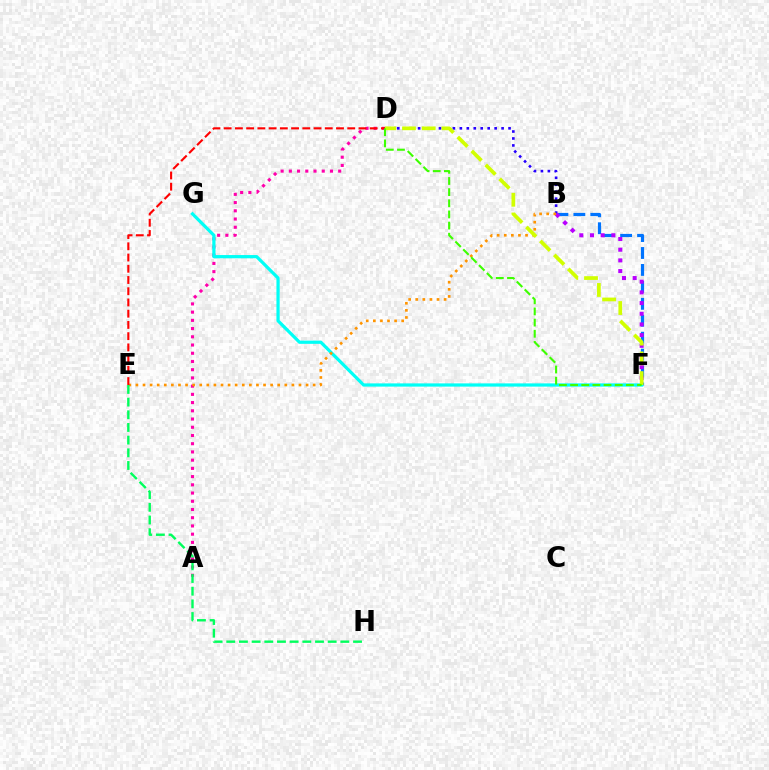{('B', 'D'): [{'color': '#2500ff', 'line_style': 'dotted', 'thickness': 1.89}], ('B', 'F'): [{'color': '#0074ff', 'line_style': 'dashed', 'thickness': 2.3}, {'color': '#b900ff', 'line_style': 'dotted', 'thickness': 2.9}], ('A', 'D'): [{'color': '#ff00ac', 'line_style': 'dotted', 'thickness': 2.23}], ('F', 'G'): [{'color': '#00fff6', 'line_style': 'solid', 'thickness': 2.32}], ('B', 'E'): [{'color': '#ff9400', 'line_style': 'dotted', 'thickness': 1.93}], ('E', 'H'): [{'color': '#00ff5c', 'line_style': 'dashed', 'thickness': 1.72}], ('D', 'E'): [{'color': '#ff0000', 'line_style': 'dashed', 'thickness': 1.53}], ('D', 'F'): [{'color': '#d1ff00', 'line_style': 'dashed', 'thickness': 2.68}, {'color': '#3dff00', 'line_style': 'dashed', 'thickness': 1.52}]}